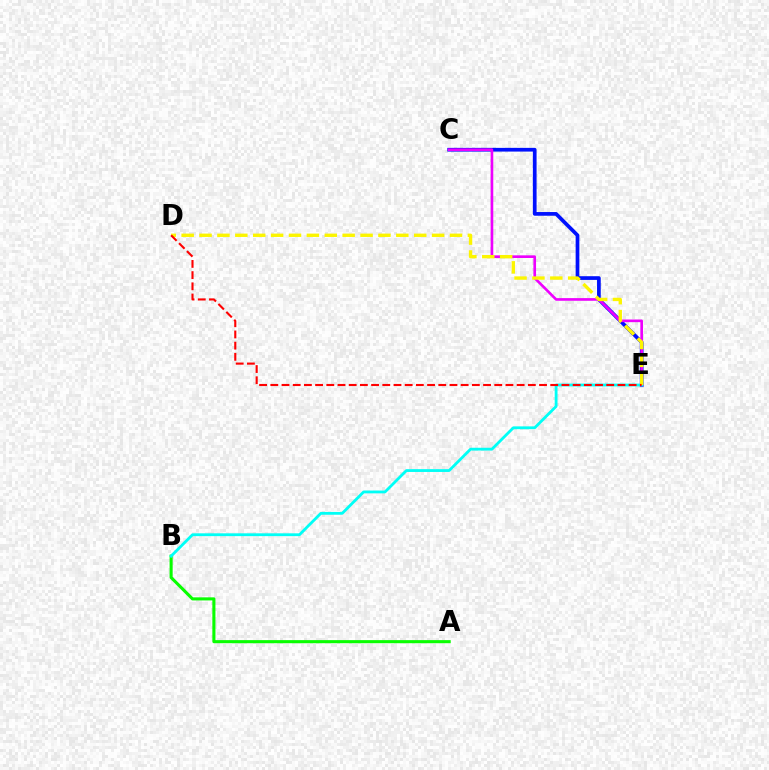{('C', 'E'): [{'color': '#0010ff', 'line_style': 'solid', 'thickness': 2.67}, {'color': '#ee00ff', 'line_style': 'solid', 'thickness': 1.91}], ('A', 'B'): [{'color': '#08ff00', 'line_style': 'solid', 'thickness': 2.22}], ('B', 'E'): [{'color': '#00fff6', 'line_style': 'solid', 'thickness': 2.02}], ('D', 'E'): [{'color': '#fcf500', 'line_style': 'dashed', 'thickness': 2.43}, {'color': '#ff0000', 'line_style': 'dashed', 'thickness': 1.52}]}